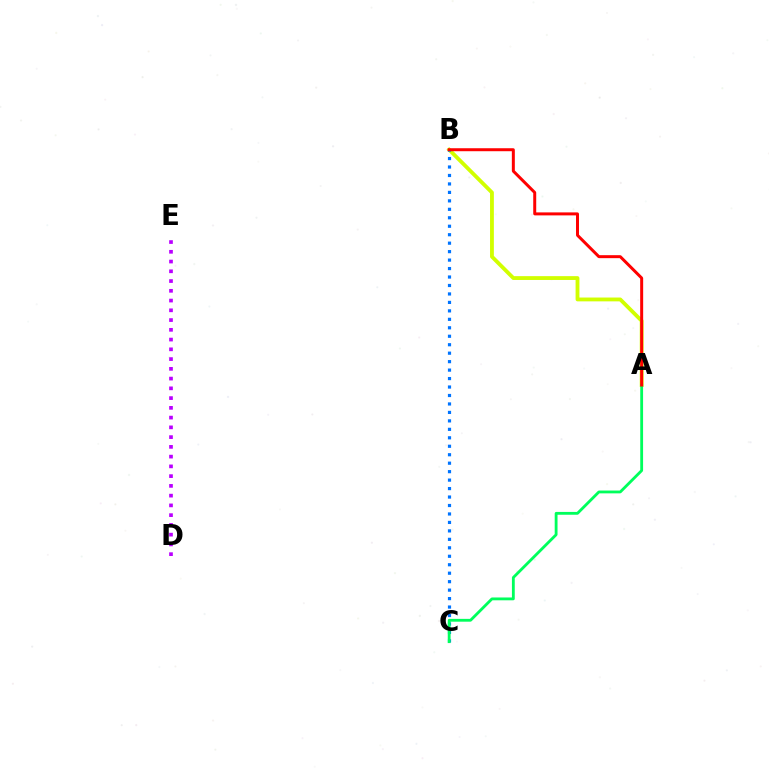{('A', 'B'): [{'color': '#d1ff00', 'line_style': 'solid', 'thickness': 2.75}, {'color': '#ff0000', 'line_style': 'solid', 'thickness': 2.15}], ('B', 'C'): [{'color': '#0074ff', 'line_style': 'dotted', 'thickness': 2.3}], ('A', 'C'): [{'color': '#00ff5c', 'line_style': 'solid', 'thickness': 2.03}], ('D', 'E'): [{'color': '#b900ff', 'line_style': 'dotted', 'thickness': 2.65}]}